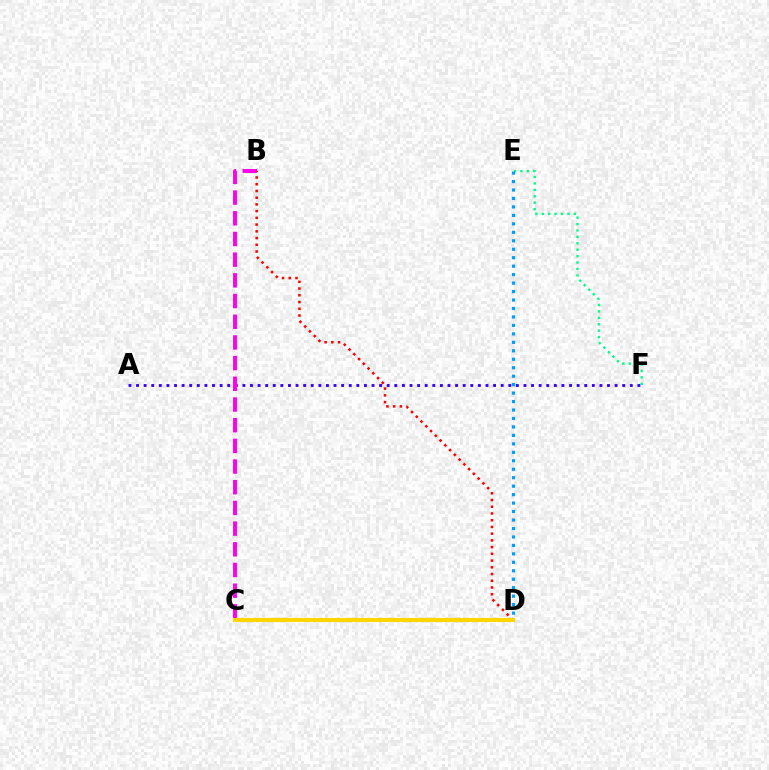{('A', 'F'): [{'color': '#3700ff', 'line_style': 'dotted', 'thickness': 2.06}], ('B', 'C'): [{'color': '#ff00ed', 'line_style': 'dashed', 'thickness': 2.81}], ('E', 'F'): [{'color': '#00ff86', 'line_style': 'dotted', 'thickness': 1.74}], ('C', 'D'): [{'color': '#4fff00', 'line_style': 'dotted', 'thickness': 1.54}, {'color': '#ffd500', 'line_style': 'solid', 'thickness': 2.94}], ('D', 'E'): [{'color': '#009eff', 'line_style': 'dotted', 'thickness': 2.3}], ('B', 'D'): [{'color': '#ff0000', 'line_style': 'dotted', 'thickness': 1.83}]}